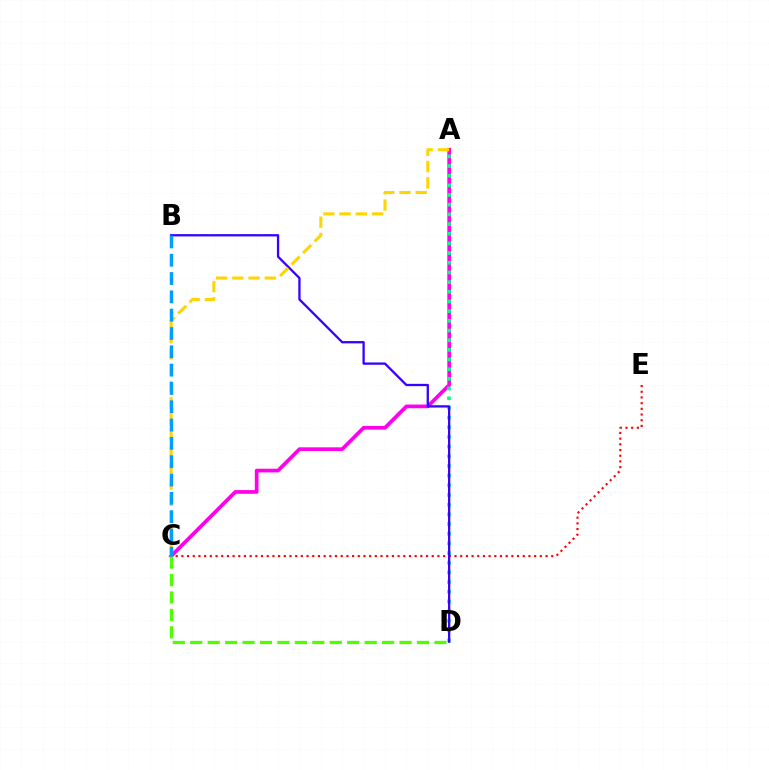{('A', 'C'): [{'color': '#ff00ed', 'line_style': 'solid', 'thickness': 2.66}, {'color': '#ffd500', 'line_style': 'dashed', 'thickness': 2.21}], ('C', 'E'): [{'color': '#ff0000', 'line_style': 'dotted', 'thickness': 1.55}], ('C', 'D'): [{'color': '#4fff00', 'line_style': 'dashed', 'thickness': 2.37}], ('A', 'D'): [{'color': '#00ff86', 'line_style': 'dotted', 'thickness': 2.63}], ('B', 'D'): [{'color': '#3700ff', 'line_style': 'solid', 'thickness': 1.65}], ('B', 'C'): [{'color': '#009eff', 'line_style': 'dashed', 'thickness': 2.49}]}